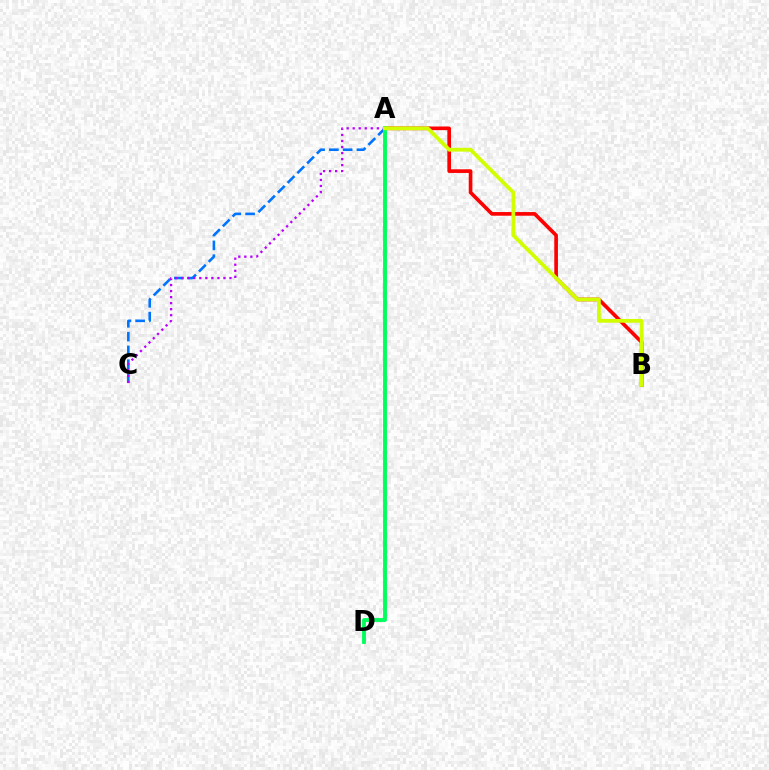{('A', 'C'): [{'color': '#0074ff', 'line_style': 'dashed', 'thickness': 1.87}, {'color': '#b900ff', 'line_style': 'dotted', 'thickness': 1.64}], ('A', 'B'): [{'color': '#ff0000', 'line_style': 'solid', 'thickness': 2.63}, {'color': '#d1ff00', 'line_style': 'solid', 'thickness': 2.71}], ('A', 'D'): [{'color': '#00ff5c', 'line_style': 'solid', 'thickness': 2.77}]}